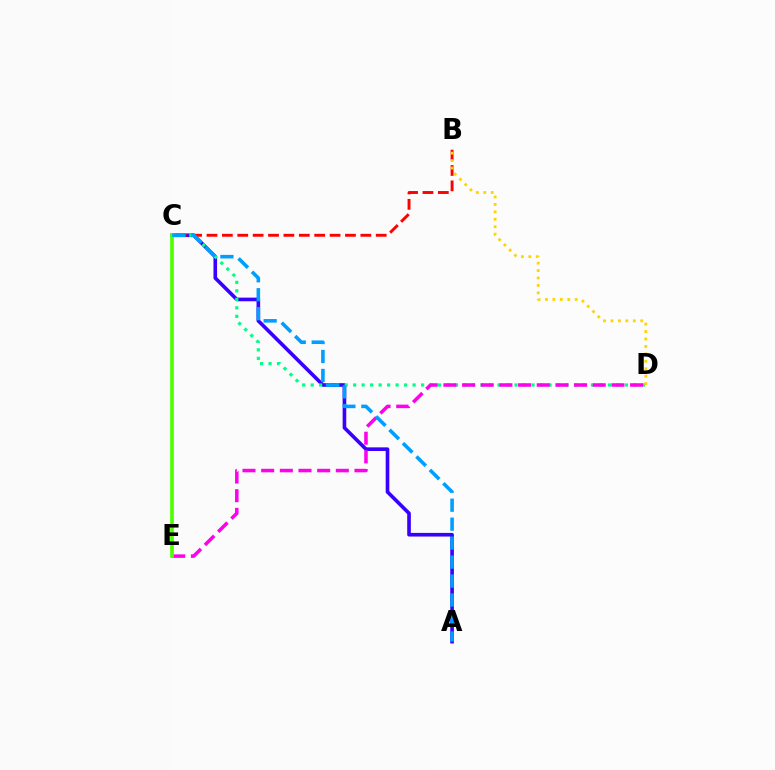{('A', 'C'): [{'color': '#3700ff', 'line_style': 'solid', 'thickness': 2.61}, {'color': '#009eff', 'line_style': 'dashed', 'thickness': 2.58}], ('B', 'C'): [{'color': '#ff0000', 'line_style': 'dashed', 'thickness': 2.09}], ('C', 'D'): [{'color': '#00ff86', 'line_style': 'dotted', 'thickness': 2.31}], ('D', 'E'): [{'color': '#ff00ed', 'line_style': 'dashed', 'thickness': 2.54}], ('B', 'D'): [{'color': '#ffd500', 'line_style': 'dotted', 'thickness': 2.02}], ('C', 'E'): [{'color': '#4fff00', 'line_style': 'solid', 'thickness': 2.65}]}